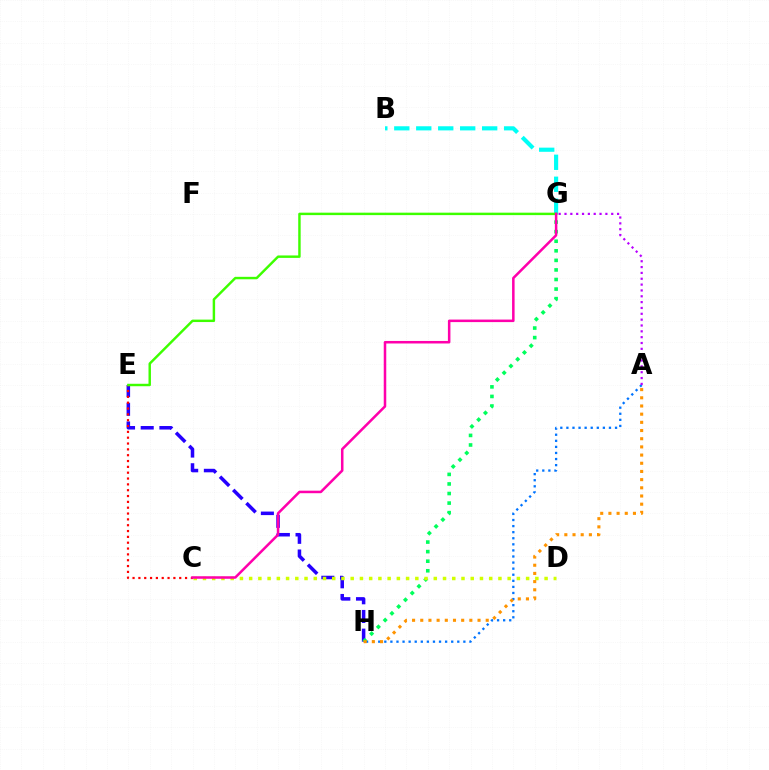{('E', 'H'): [{'color': '#2500ff', 'line_style': 'dashed', 'thickness': 2.54}], ('A', 'H'): [{'color': '#0074ff', 'line_style': 'dotted', 'thickness': 1.65}, {'color': '#ff9400', 'line_style': 'dotted', 'thickness': 2.22}], ('C', 'E'): [{'color': '#ff0000', 'line_style': 'dotted', 'thickness': 1.59}], ('B', 'G'): [{'color': '#00fff6', 'line_style': 'dashed', 'thickness': 2.98}], ('A', 'G'): [{'color': '#b900ff', 'line_style': 'dotted', 'thickness': 1.59}], ('G', 'H'): [{'color': '#00ff5c', 'line_style': 'dotted', 'thickness': 2.6}], ('C', 'D'): [{'color': '#d1ff00', 'line_style': 'dotted', 'thickness': 2.51}], ('E', 'G'): [{'color': '#3dff00', 'line_style': 'solid', 'thickness': 1.76}], ('C', 'G'): [{'color': '#ff00ac', 'line_style': 'solid', 'thickness': 1.82}]}